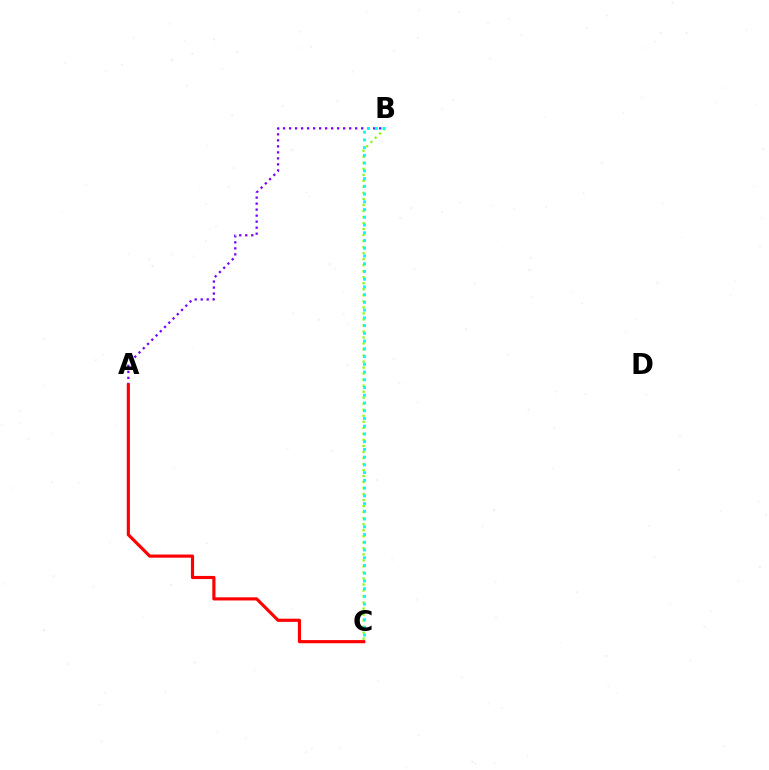{('B', 'C'): [{'color': '#84ff00', 'line_style': 'dotted', 'thickness': 1.64}, {'color': '#00fff6', 'line_style': 'dotted', 'thickness': 2.1}], ('A', 'B'): [{'color': '#7200ff', 'line_style': 'dotted', 'thickness': 1.63}], ('A', 'C'): [{'color': '#ff0000', 'line_style': 'solid', 'thickness': 2.27}]}